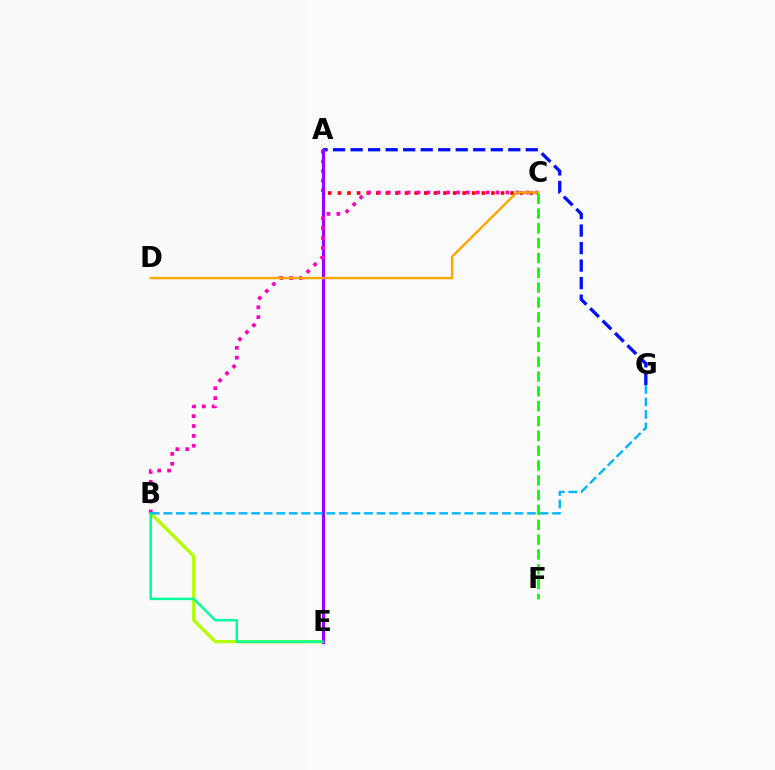{('A', 'C'): [{'color': '#ff0000', 'line_style': 'dotted', 'thickness': 2.61}], ('A', 'G'): [{'color': '#0010ff', 'line_style': 'dashed', 'thickness': 2.38}], ('B', 'E'): [{'color': '#b3ff00', 'line_style': 'solid', 'thickness': 2.36}, {'color': '#00ff9d', 'line_style': 'solid', 'thickness': 1.79}], ('A', 'E'): [{'color': '#9b00ff', 'line_style': 'solid', 'thickness': 2.24}], ('B', 'C'): [{'color': '#ff00bd', 'line_style': 'dotted', 'thickness': 2.69}], ('C', 'D'): [{'color': '#ffa500', 'line_style': 'solid', 'thickness': 1.72}], ('B', 'G'): [{'color': '#00b5ff', 'line_style': 'dashed', 'thickness': 1.7}], ('C', 'F'): [{'color': '#08ff00', 'line_style': 'dashed', 'thickness': 2.01}]}